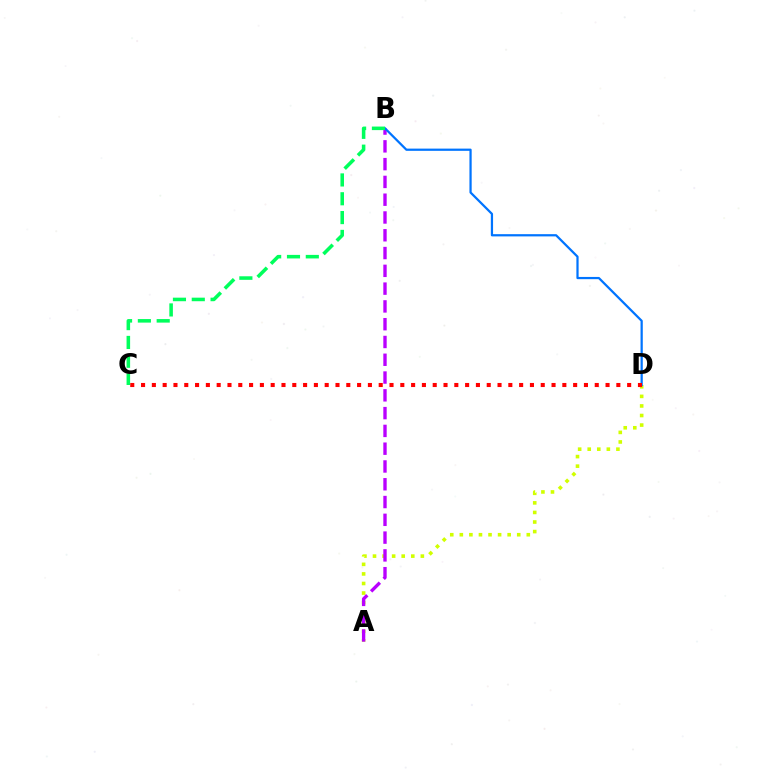{('A', 'D'): [{'color': '#d1ff00', 'line_style': 'dotted', 'thickness': 2.6}], ('A', 'B'): [{'color': '#b900ff', 'line_style': 'dashed', 'thickness': 2.42}], ('B', 'D'): [{'color': '#0074ff', 'line_style': 'solid', 'thickness': 1.61}], ('C', 'D'): [{'color': '#ff0000', 'line_style': 'dotted', 'thickness': 2.93}], ('B', 'C'): [{'color': '#00ff5c', 'line_style': 'dashed', 'thickness': 2.56}]}